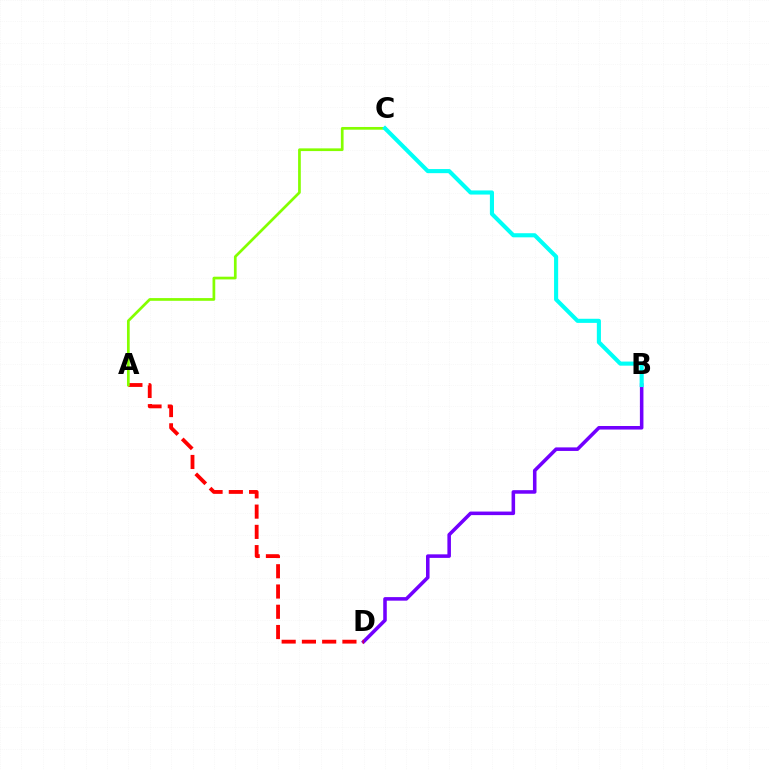{('B', 'D'): [{'color': '#7200ff', 'line_style': 'solid', 'thickness': 2.56}], ('A', 'D'): [{'color': '#ff0000', 'line_style': 'dashed', 'thickness': 2.75}], ('A', 'C'): [{'color': '#84ff00', 'line_style': 'solid', 'thickness': 1.95}], ('B', 'C'): [{'color': '#00fff6', 'line_style': 'solid', 'thickness': 2.96}]}